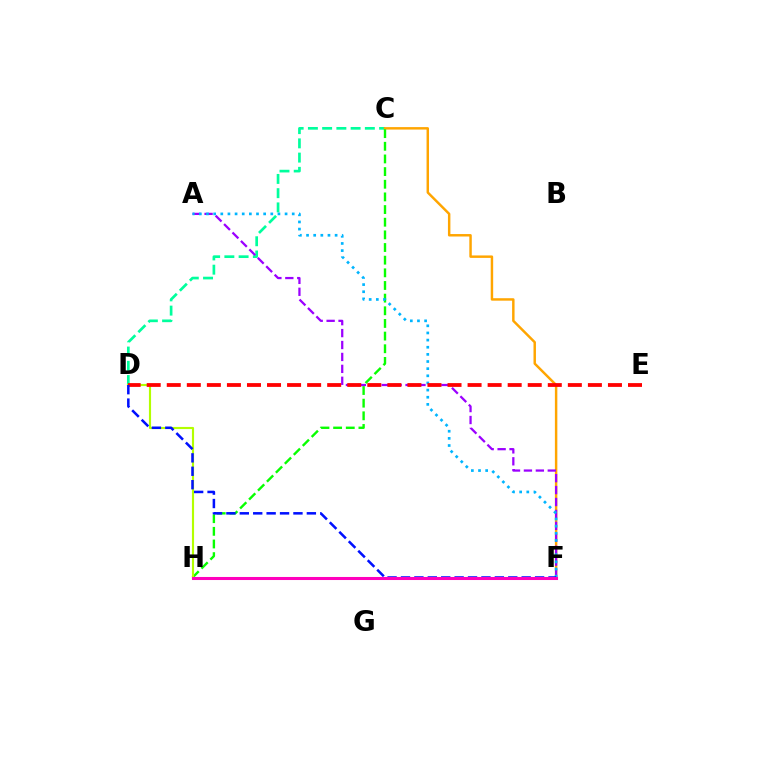{('C', 'D'): [{'color': '#00ff9d', 'line_style': 'dashed', 'thickness': 1.93}], ('C', 'F'): [{'color': '#ffa500', 'line_style': 'solid', 'thickness': 1.77}], ('C', 'H'): [{'color': '#08ff00', 'line_style': 'dashed', 'thickness': 1.72}], ('A', 'F'): [{'color': '#9b00ff', 'line_style': 'dashed', 'thickness': 1.62}, {'color': '#00b5ff', 'line_style': 'dotted', 'thickness': 1.94}], ('D', 'H'): [{'color': '#b3ff00', 'line_style': 'solid', 'thickness': 1.54}], ('D', 'E'): [{'color': '#ff0000', 'line_style': 'dashed', 'thickness': 2.72}], ('D', 'F'): [{'color': '#0010ff', 'line_style': 'dashed', 'thickness': 1.82}], ('F', 'H'): [{'color': '#ff00bd', 'line_style': 'solid', 'thickness': 2.2}]}